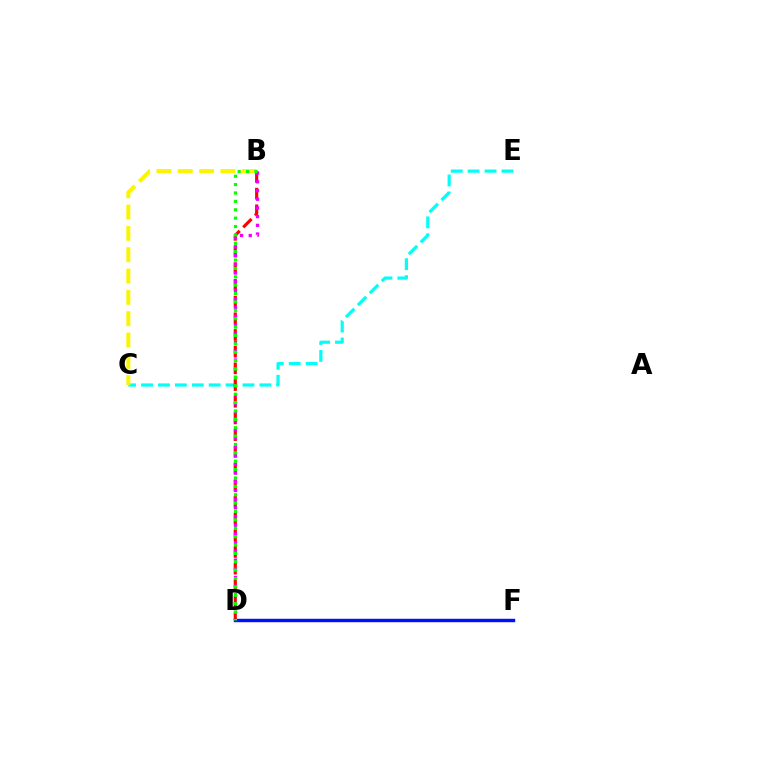{('C', 'E'): [{'color': '#00fff6', 'line_style': 'dashed', 'thickness': 2.3}], ('B', 'D'): [{'color': '#ff0000', 'line_style': 'dashed', 'thickness': 2.27}, {'color': '#ee00ff', 'line_style': 'dotted', 'thickness': 2.36}, {'color': '#08ff00', 'line_style': 'dotted', 'thickness': 2.28}], ('D', 'F'): [{'color': '#0010ff', 'line_style': 'solid', 'thickness': 2.47}], ('B', 'C'): [{'color': '#fcf500', 'line_style': 'dashed', 'thickness': 2.9}]}